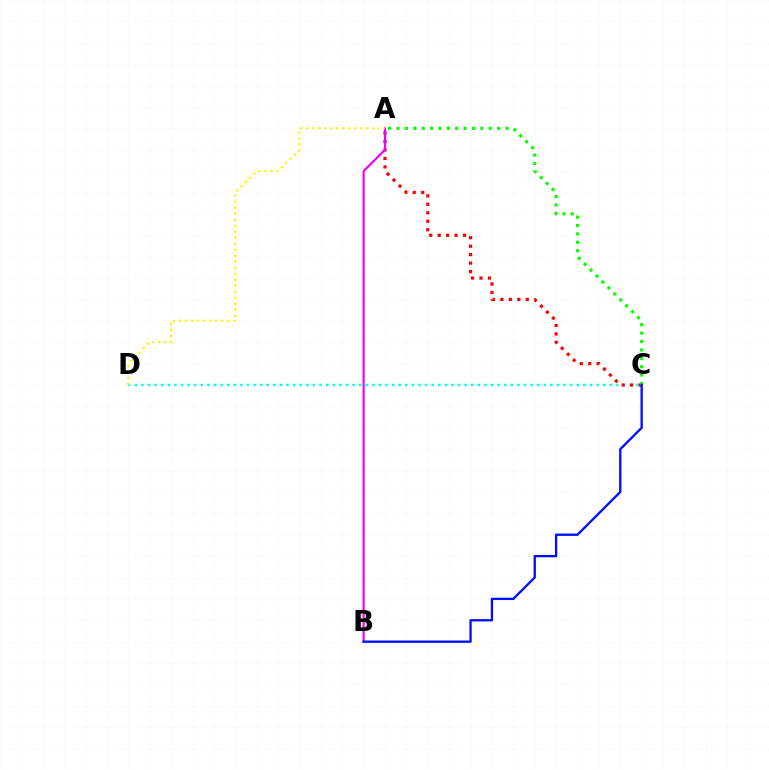{('C', 'D'): [{'color': '#00fff6', 'line_style': 'dotted', 'thickness': 1.79}], ('A', 'C'): [{'color': '#ff0000', 'line_style': 'dotted', 'thickness': 2.3}, {'color': '#08ff00', 'line_style': 'dotted', 'thickness': 2.28}], ('A', 'B'): [{'color': '#ee00ff', 'line_style': 'solid', 'thickness': 1.56}], ('A', 'D'): [{'color': '#fcf500', 'line_style': 'dotted', 'thickness': 1.63}], ('B', 'C'): [{'color': '#0010ff', 'line_style': 'solid', 'thickness': 1.68}]}